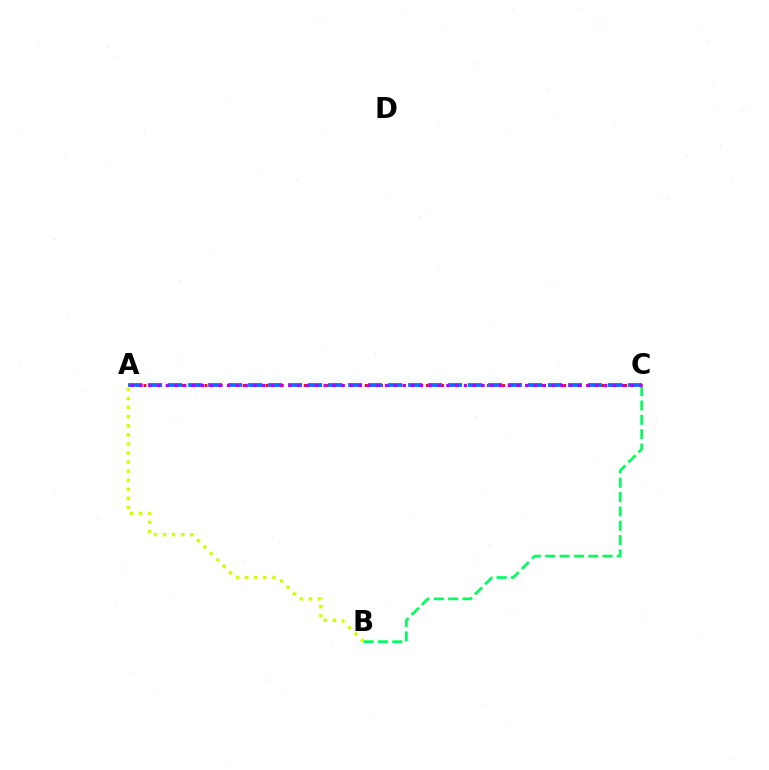{('A', 'C'): [{'color': '#ff0000', 'line_style': 'dotted', 'thickness': 2.07}, {'color': '#0074ff', 'line_style': 'dashed', 'thickness': 2.72}, {'color': '#b900ff', 'line_style': 'dotted', 'thickness': 2.38}], ('A', 'B'): [{'color': '#d1ff00', 'line_style': 'dotted', 'thickness': 2.47}], ('B', 'C'): [{'color': '#00ff5c', 'line_style': 'dashed', 'thickness': 1.95}]}